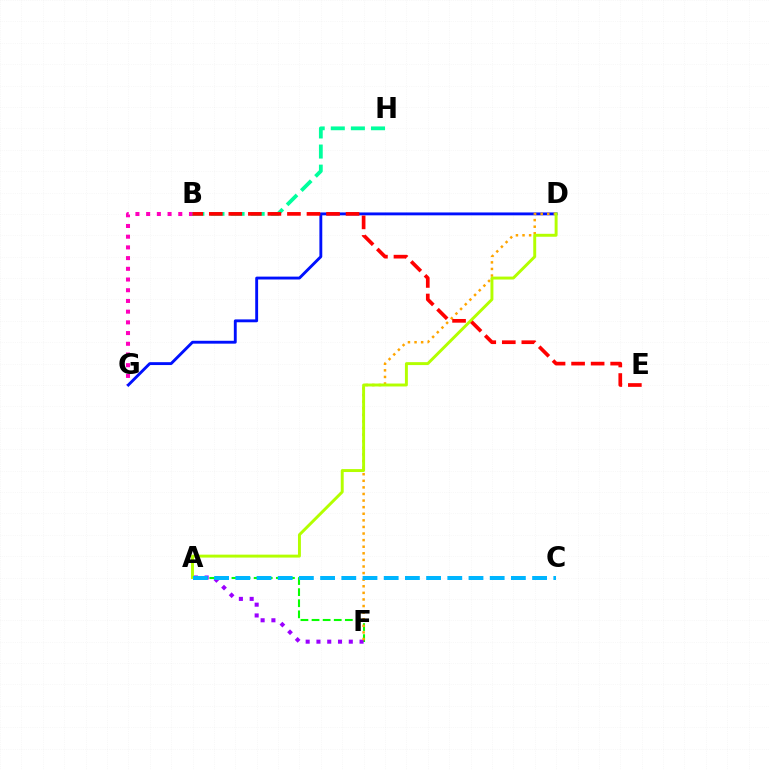{('B', 'G'): [{'color': '#ff00bd', 'line_style': 'dotted', 'thickness': 2.91}], ('A', 'F'): [{'color': '#08ff00', 'line_style': 'dashed', 'thickness': 1.51}, {'color': '#9b00ff', 'line_style': 'dotted', 'thickness': 2.93}], ('D', 'G'): [{'color': '#0010ff', 'line_style': 'solid', 'thickness': 2.07}], ('B', 'H'): [{'color': '#00ff9d', 'line_style': 'dashed', 'thickness': 2.73}], ('D', 'F'): [{'color': '#ffa500', 'line_style': 'dotted', 'thickness': 1.79}], ('A', 'D'): [{'color': '#b3ff00', 'line_style': 'solid', 'thickness': 2.11}], ('B', 'E'): [{'color': '#ff0000', 'line_style': 'dashed', 'thickness': 2.65}], ('A', 'C'): [{'color': '#00b5ff', 'line_style': 'dashed', 'thickness': 2.88}]}